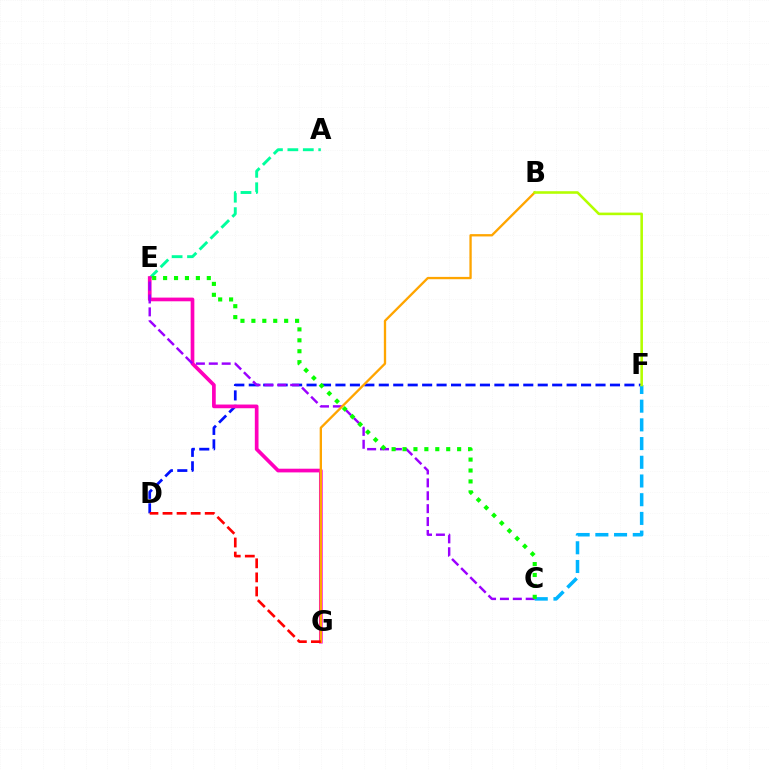{('D', 'F'): [{'color': '#0010ff', 'line_style': 'dashed', 'thickness': 1.96}], ('C', 'F'): [{'color': '#00b5ff', 'line_style': 'dashed', 'thickness': 2.54}], ('A', 'E'): [{'color': '#00ff9d', 'line_style': 'dashed', 'thickness': 2.1}], ('E', 'G'): [{'color': '#ff00bd', 'line_style': 'solid', 'thickness': 2.66}], ('C', 'E'): [{'color': '#9b00ff', 'line_style': 'dashed', 'thickness': 1.75}, {'color': '#08ff00', 'line_style': 'dotted', 'thickness': 2.97}], ('B', 'G'): [{'color': '#ffa500', 'line_style': 'solid', 'thickness': 1.67}], ('B', 'F'): [{'color': '#b3ff00', 'line_style': 'solid', 'thickness': 1.86}], ('D', 'G'): [{'color': '#ff0000', 'line_style': 'dashed', 'thickness': 1.91}]}